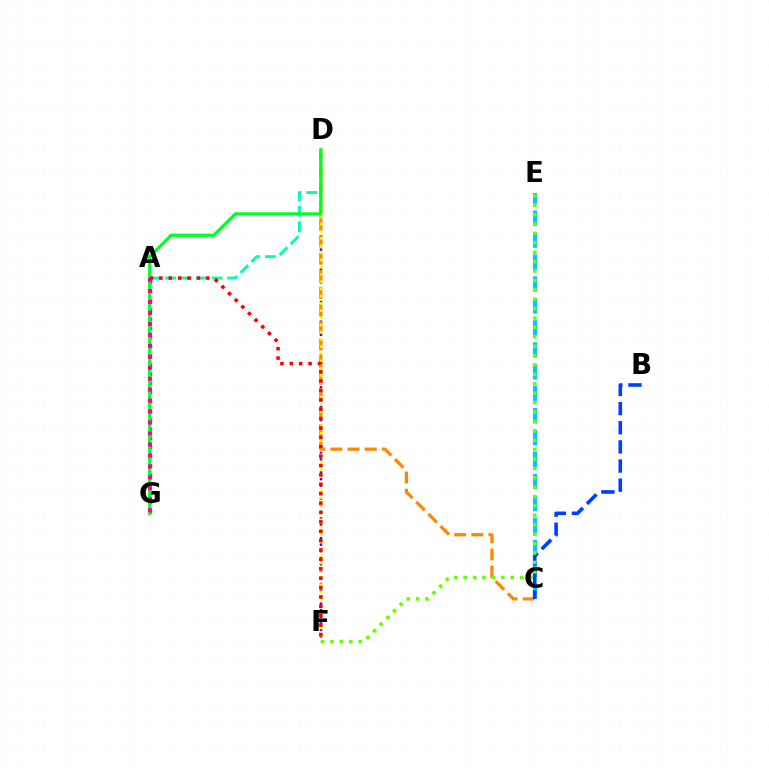{('D', 'F'): [{'color': '#4f00ff', 'line_style': 'dotted', 'thickness': 1.78}, {'color': '#eeff00', 'line_style': 'dotted', 'thickness': 1.96}], ('A', 'D'): [{'color': '#00ffaf', 'line_style': 'dashed', 'thickness': 2.11}], ('C', 'E'): [{'color': '#00c7ff', 'line_style': 'dashed', 'thickness': 2.98}], ('C', 'D'): [{'color': '#ff8800', 'line_style': 'dashed', 'thickness': 2.33}], ('A', 'G'): [{'color': '#d600ff', 'line_style': 'dotted', 'thickness': 2.49}, {'color': '#ff00a0', 'line_style': 'dotted', 'thickness': 2.98}], ('D', 'G'): [{'color': '#00ff27', 'line_style': 'solid', 'thickness': 2.3}], ('B', 'C'): [{'color': '#003fff', 'line_style': 'dashed', 'thickness': 2.6}], ('E', 'F'): [{'color': '#66ff00', 'line_style': 'dotted', 'thickness': 2.55}], ('A', 'F'): [{'color': '#ff0000', 'line_style': 'dotted', 'thickness': 2.55}]}